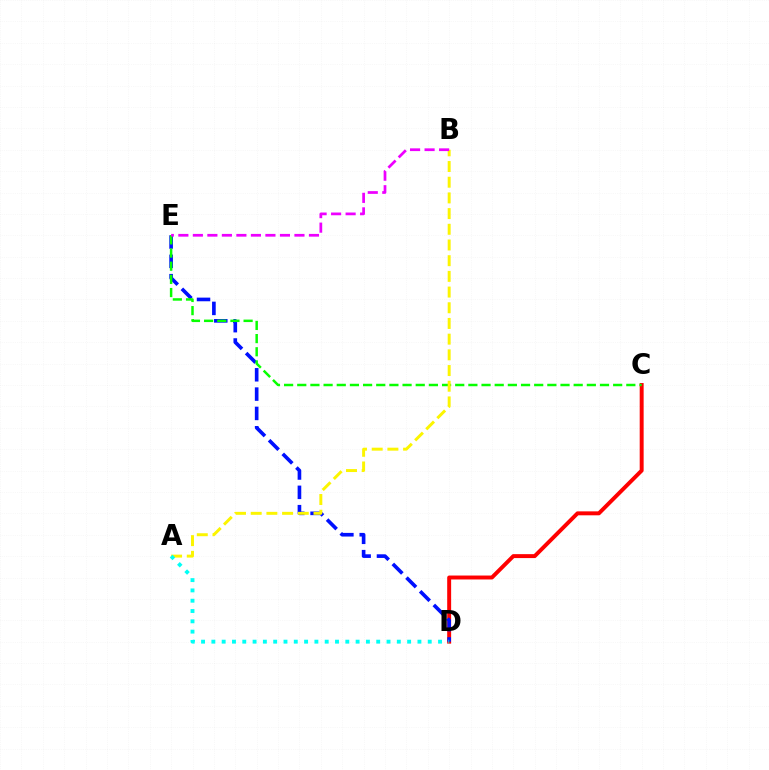{('C', 'D'): [{'color': '#ff0000', 'line_style': 'solid', 'thickness': 2.84}], ('D', 'E'): [{'color': '#0010ff', 'line_style': 'dashed', 'thickness': 2.63}], ('C', 'E'): [{'color': '#08ff00', 'line_style': 'dashed', 'thickness': 1.79}], ('A', 'B'): [{'color': '#fcf500', 'line_style': 'dashed', 'thickness': 2.13}], ('A', 'D'): [{'color': '#00fff6', 'line_style': 'dotted', 'thickness': 2.8}], ('B', 'E'): [{'color': '#ee00ff', 'line_style': 'dashed', 'thickness': 1.97}]}